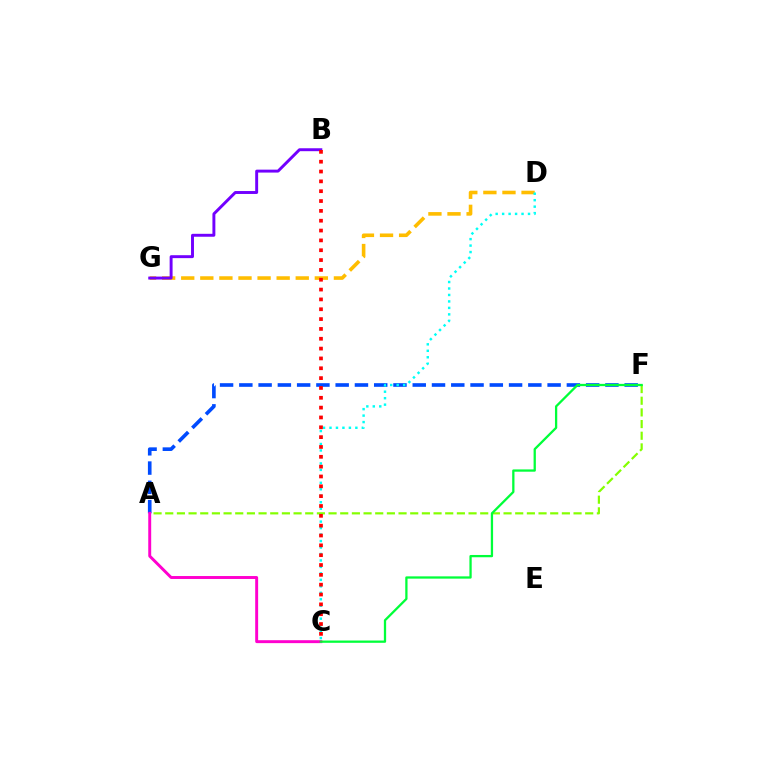{('D', 'G'): [{'color': '#ffbd00', 'line_style': 'dashed', 'thickness': 2.59}], ('A', 'F'): [{'color': '#004bff', 'line_style': 'dashed', 'thickness': 2.62}, {'color': '#84ff00', 'line_style': 'dashed', 'thickness': 1.58}], ('A', 'C'): [{'color': '#ff00cf', 'line_style': 'solid', 'thickness': 2.11}], ('C', 'F'): [{'color': '#00ff39', 'line_style': 'solid', 'thickness': 1.64}], ('B', 'G'): [{'color': '#7200ff', 'line_style': 'solid', 'thickness': 2.11}], ('C', 'D'): [{'color': '#00fff6', 'line_style': 'dotted', 'thickness': 1.76}], ('B', 'C'): [{'color': '#ff0000', 'line_style': 'dotted', 'thickness': 2.67}]}